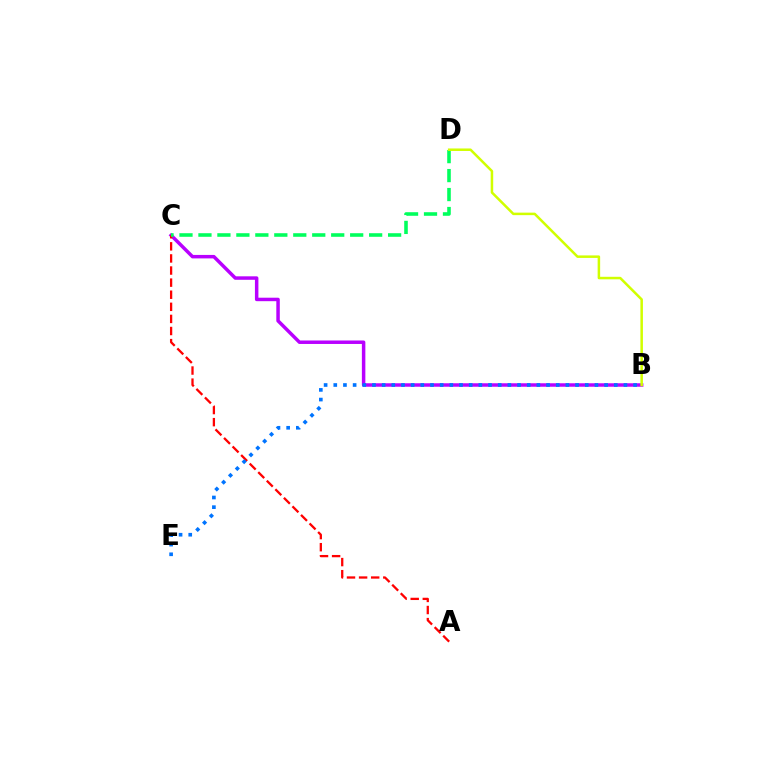{('B', 'C'): [{'color': '#b900ff', 'line_style': 'solid', 'thickness': 2.5}], ('A', 'C'): [{'color': '#ff0000', 'line_style': 'dashed', 'thickness': 1.64}], ('C', 'D'): [{'color': '#00ff5c', 'line_style': 'dashed', 'thickness': 2.58}], ('B', 'E'): [{'color': '#0074ff', 'line_style': 'dotted', 'thickness': 2.63}], ('B', 'D'): [{'color': '#d1ff00', 'line_style': 'solid', 'thickness': 1.81}]}